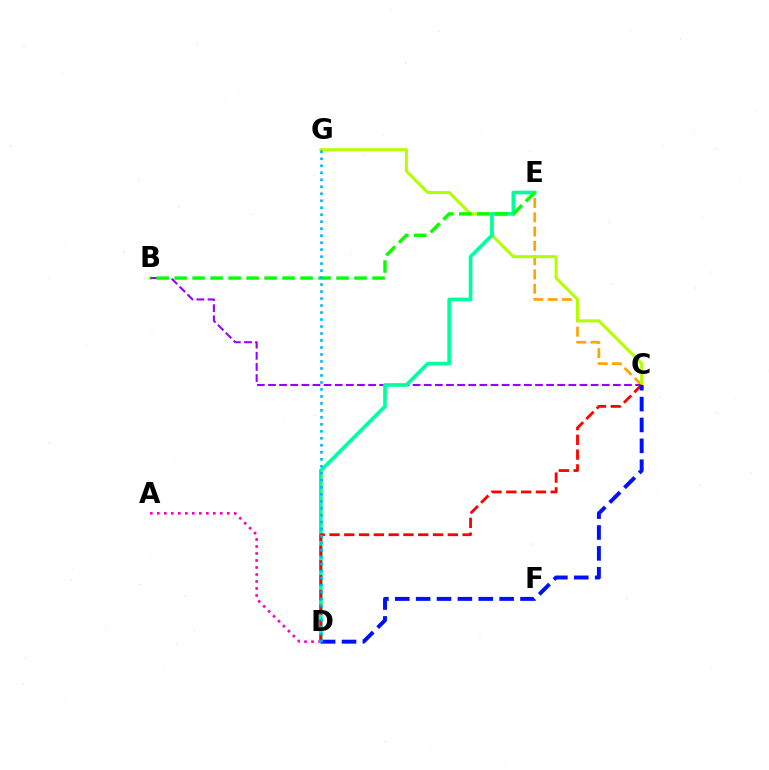{('C', 'E'): [{'color': '#ffa500', 'line_style': 'dashed', 'thickness': 1.94}], ('B', 'C'): [{'color': '#9b00ff', 'line_style': 'dashed', 'thickness': 1.51}], ('A', 'D'): [{'color': '#ff00bd', 'line_style': 'dotted', 'thickness': 1.9}], ('C', 'G'): [{'color': '#b3ff00', 'line_style': 'solid', 'thickness': 2.18}], ('D', 'E'): [{'color': '#00ff9d', 'line_style': 'solid', 'thickness': 2.64}], ('B', 'E'): [{'color': '#08ff00', 'line_style': 'dashed', 'thickness': 2.44}], ('C', 'D'): [{'color': '#ff0000', 'line_style': 'dashed', 'thickness': 2.01}, {'color': '#0010ff', 'line_style': 'dashed', 'thickness': 2.84}], ('D', 'G'): [{'color': '#00b5ff', 'line_style': 'dotted', 'thickness': 1.9}]}